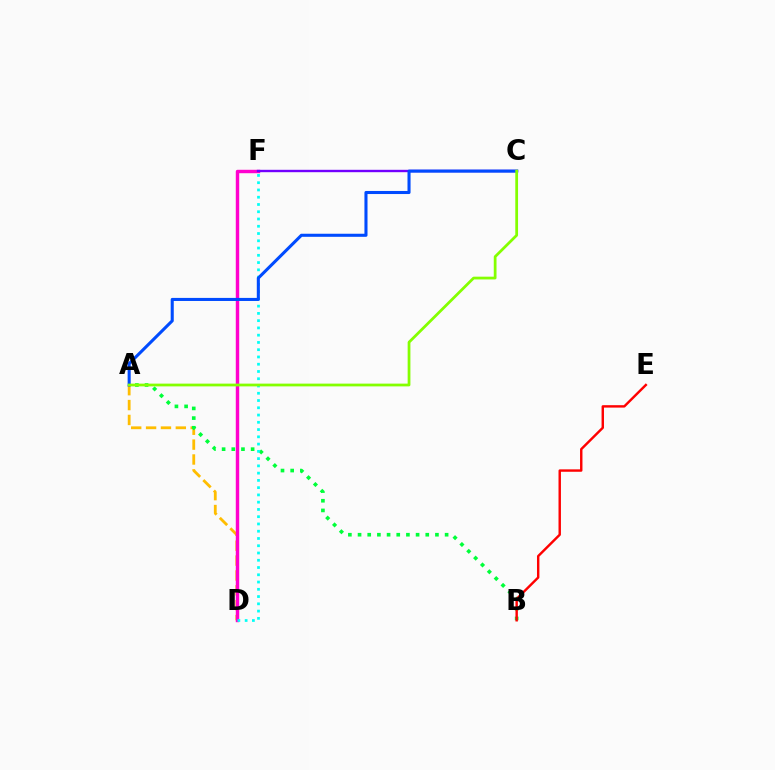{('A', 'D'): [{'color': '#ffbd00', 'line_style': 'dashed', 'thickness': 2.02}], ('D', 'F'): [{'color': '#ff00cf', 'line_style': 'solid', 'thickness': 2.47}, {'color': '#00fff6', 'line_style': 'dotted', 'thickness': 1.97}], ('A', 'B'): [{'color': '#00ff39', 'line_style': 'dotted', 'thickness': 2.63}], ('B', 'E'): [{'color': '#ff0000', 'line_style': 'solid', 'thickness': 1.74}], ('C', 'F'): [{'color': '#7200ff', 'line_style': 'solid', 'thickness': 1.71}], ('A', 'C'): [{'color': '#004bff', 'line_style': 'solid', 'thickness': 2.21}, {'color': '#84ff00', 'line_style': 'solid', 'thickness': 1.98}]}